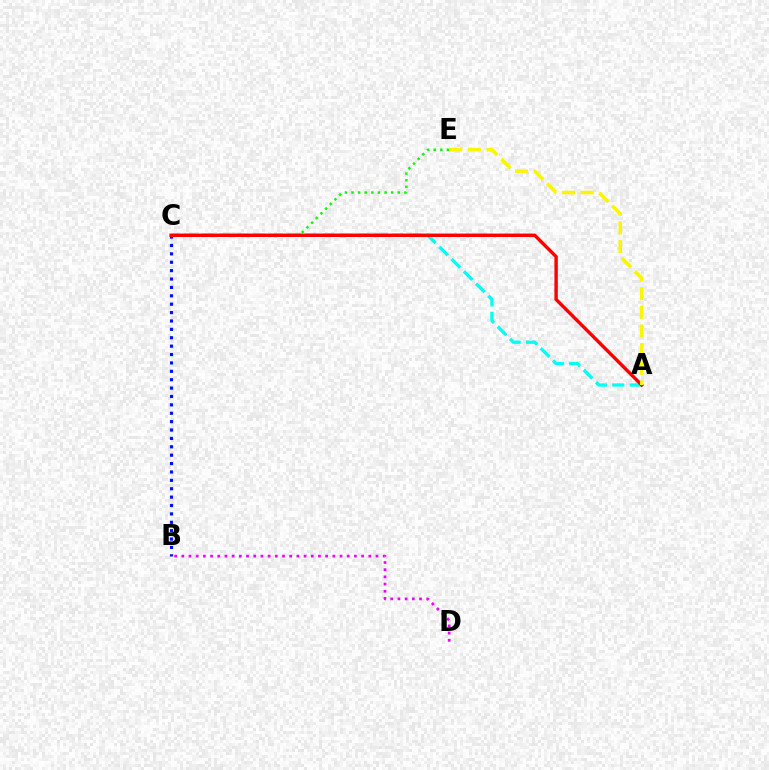{('B', 'D'): [{'color': '#ee00ff', 'line_style': 'dotted', 'thickness': 1.95}], ('A', 'C'): [{'color': '#00fff6', 'line_style': 'dashed', 'thickness': 2.35}, {'color': '#ff0000', 'line_style': 'solid', 'thickness': 2.47}], ('C', 'E'): [{'color': '#08ff00', 'line_style': 'dotted', 'thickness': 1.8}], ('B', 'C'): [{'color': '#0010ff', 'line_style': 'dotted', 'thickness': 2.28}], ('A', 'E'): [{'color': '#fcf500', 'line_style': 'dashed', 'thickness': 2.53}]}